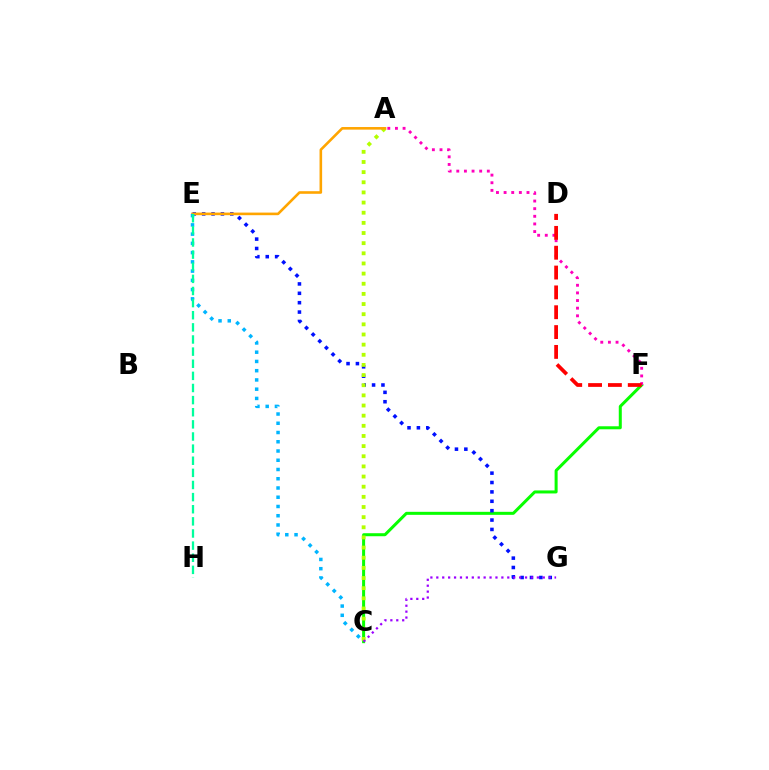{('C', 'F'): [{'color': '#08ff00', 'line_style': 'solid', 'thickness': 2.17}], ('A', 'F'): [{'color': '#ff00bd', 'line_style': 'dotted', 'thickness': 2.07}], ('E', 'G'): [{'color': '#0010ff', 'line_style': 'dotted', 'thickness': 2.55}], ('A', 'C'): [{'color': '#b3ff00', 'line_style': 'dotted', 'thickness': 2.76}], ('A', 'E'): [{'color': '#ffa500', 'line_style': 'solid', 'thickness': 1.87}], ('C', 'E'): [{'color': '#00b5ff', 'line_style': 'dotted', 'thickness': 2.51}], ('D', 'F'): [{'color': '#ff0000', 'line_style': 'dashed', 'thickness': 2.7}], ('C', 'G'): [{'color': '#9b00ff', 'line_style': 'dotted', 'thickness': 1.61}], ('E', 'H'): [{'color': '#00ff9d', 'line_style': 'dashed', 'thickness': 1.65}]}